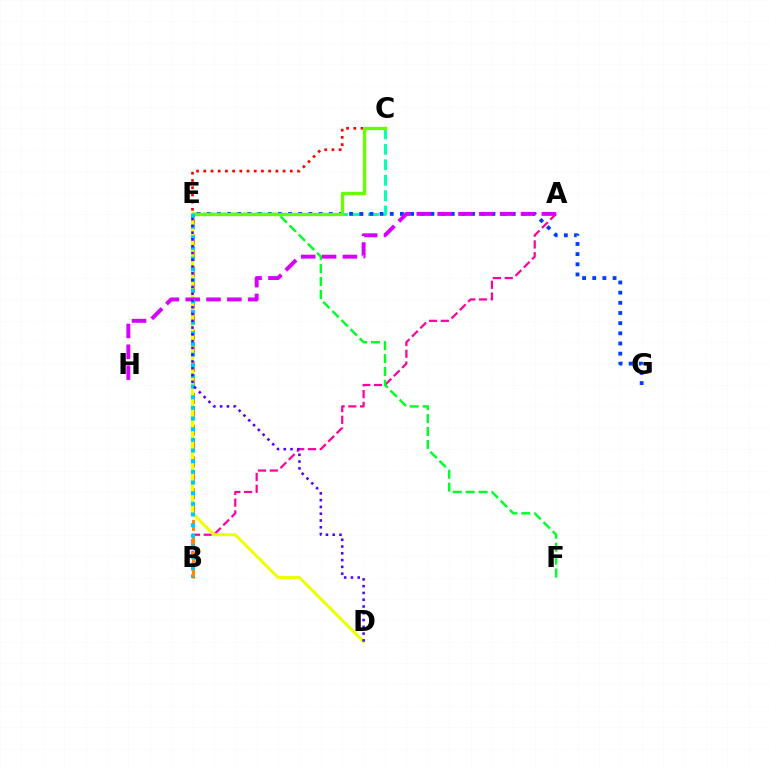{('A', 'B'): [{'color': '#ff00a0', 'line_style': 'dashed', 'thickness': 1.6}], ('C', 'E'): [{'color': '#00ffaf', 'line_style': 'dashed', 'thickness': 2.1}, {'color': '#ff0000', 'line_style': 'dotted', 'thickness': 1.96}, {'color': '#66ff00', 'line_style': 'solid', 'thickness': 2.42}], ('B', 'E'): [{'color': '#ff8800', 'line_style': 'dashed', 'thickness': 2.16}, {'color': '#00c7ff', 'line_style': 'dotted', 'thickness': 2.9}], ('D', 'E'): [{'color': '#eeff00', 'line_style': 'solid', 'thickness': 2.16}, {'color': '#4f00ff', 'line_style': 'dotted', 'thickness': 1.84}], ('E', 'G'): [{'color': '#003fff', 'line_style': 'dotted', 'thickness': 2.76}], ('E', 'F'): [{'color': '#00ff27', 'line_style': 'dashed', 'thickness': 1.75}], ('A', 'H'): [{'color': '#d600ff', 'line_style': 'dashed', 'thickness': 2.83}]}